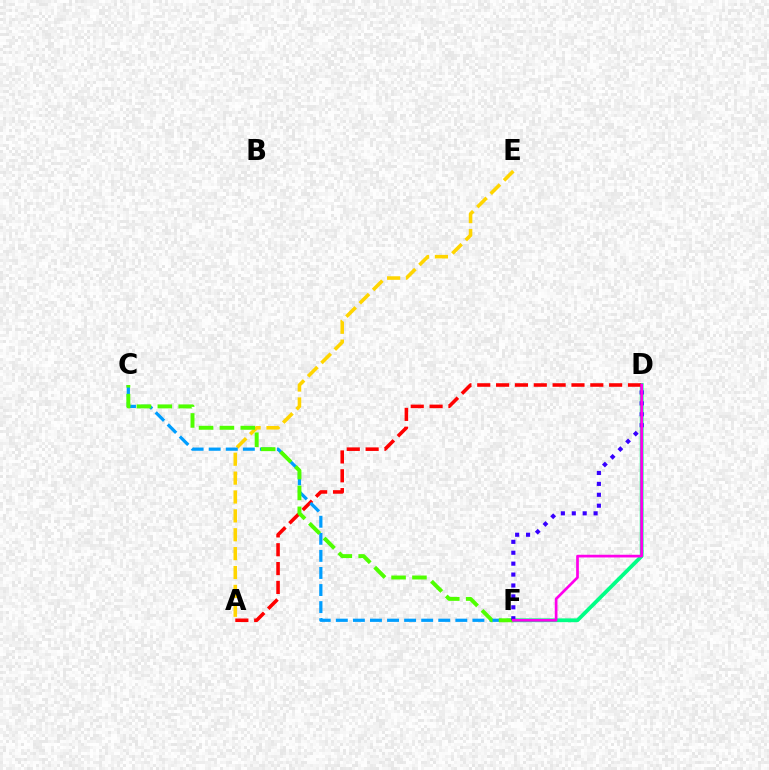{('D', 'F'): [{'color': '#00ff86', 'line_style': 'solid', 'thickness': 2.72}, {'color': '#3700ff', 'line_style': 'dotted', 'thickness': 2.97}, {'color': '#ff00ed', 'line_style': 'solid', 'thickness': 1.94}], ('A', 'E'): [{'color': '#ffd500', 'line_style': 'dashed', 'thickness': 2.57}], ('A', 'D'): [{'color': '#ff0000', 'line_style': 'dashed', 'thickness': 2.56}], ('C', 'F'): [{'color': '#009eff', 'line_style': 'dashed', 'thickness': 2.32}, {'color': '#4fff00', 'line_style': 'dashed', 'thickness': 2.83}]}